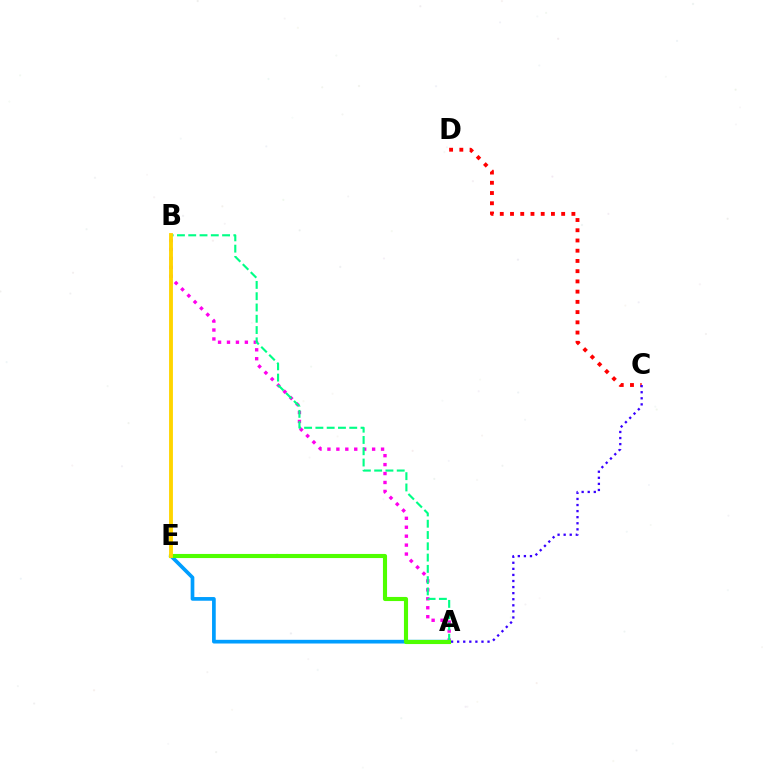{('C', 'D'): [{'color': '#ff0000', 'line_style': 'dotted', 'thickness': 2.78}], ('A', 'B'): [{'color': '#ff00ed', 'line_style': 'dotted', 'thickness': 2.43}, {'color': '#00ff86', 'line_style': 'dashed', 'thickness': 1.53}], ('A', 'E'): [{'color': '#009eff', 'line_style': 'solid', 'thickness': 2.66}, {'color': '#4fff00', 'line_style': 'solid', 'thickness': 2.96}], ('A', 'C'): [{'color': '#3700ff', 'line_style': 'dotted', 'thickness': 1.65}], ('B', 'E'): [{'color': '#ffd500', 'line_style': 'solid', 'thickness': 2.77}]}